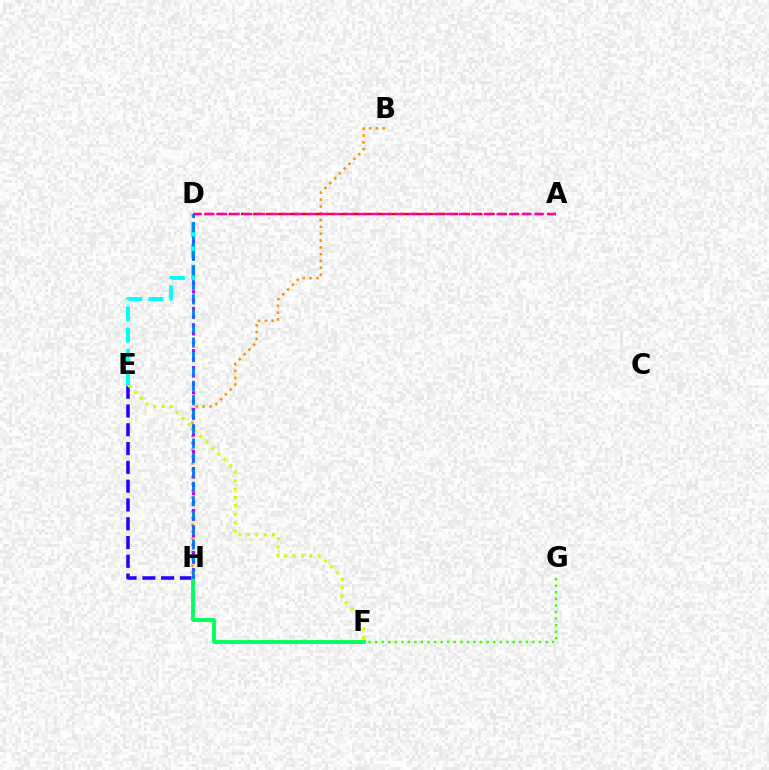{('E', 'H'): [{'color': '#2500ff', 'line_style': 'dashed', 'thickness': 2.55}], ('F', 'H'): [{'color': '#00ff5c', 'line_style': 'solid', 'thickness': 2.76}], ('F', 'G'): [{'color': '#3dff00', 'line_style': 'dotted', 'thickness': 1.78}], ('B', 'H'): [{'color': '#ff9400', 'line_style': 'dotted', 'thickness': 1.85}], ('E', 'F'): [{'color': '#d1ff00', 'line_style': 'dotted', 'thickness': 2.28}], ('A', 'D'): [{'color': '#ff0000', 'line_style': 'dashed', 'thickness': 1.67}, {'color': '#ff00ac', 'line_style': 'dashed', 'thickness': 1.72}], ('D', 'H'): [{'color': '#b900ff', 'line_style': 'dotted', 'thickness': 2.29}, {'color': '#0074ff', 'line_style': 'dashed', 'thickness': 1.96}], ('D', 'E'): [{'color': '#00fff6', 'line_style': 'dashed', 'thickness': 2.89}]}